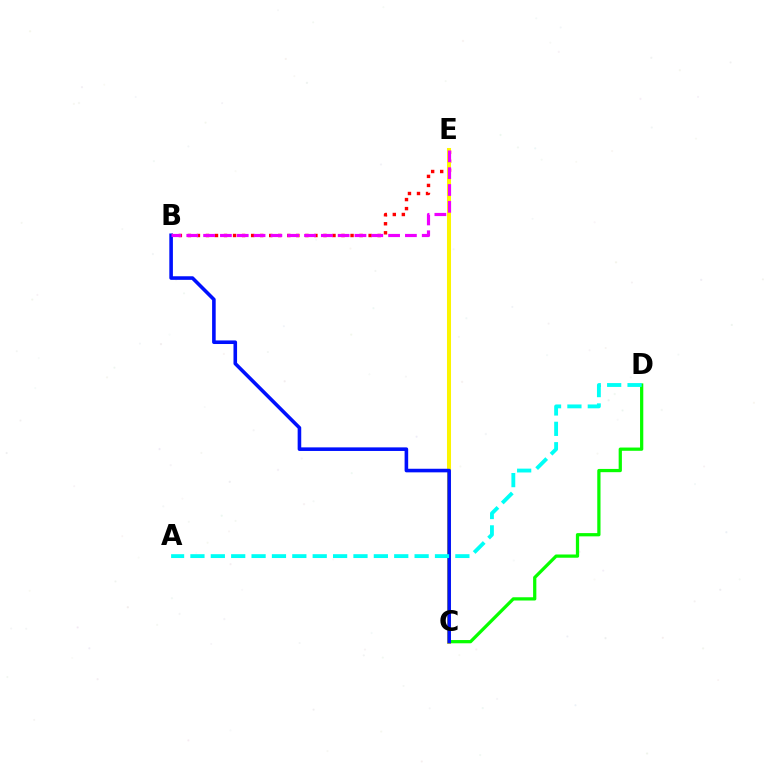{('C', 'D'): [{'color': '#08ff00', 'line_style': 'solid', 'thickness': 2.34}], ('B', 'E'): [{'color': '#ff0000', 'line_style': 'dotted', 'thickness': 2.46}, {'color': '#ee00ff', 'line_style': 'dashed', 'thickness': 2.28}], ('C', 'E'): [{'color': '#fcf500', 'line_style': 'solid', 'thickness': 2.9}], ('B', 'C'): [{'color': '#0010ff', 'line_style': 'solid', 'thickness': 2.58}], ('A', 'D'): [{'color': '#00fff6', 'line_style': 'dashed', 'thickness': 2.77}]}